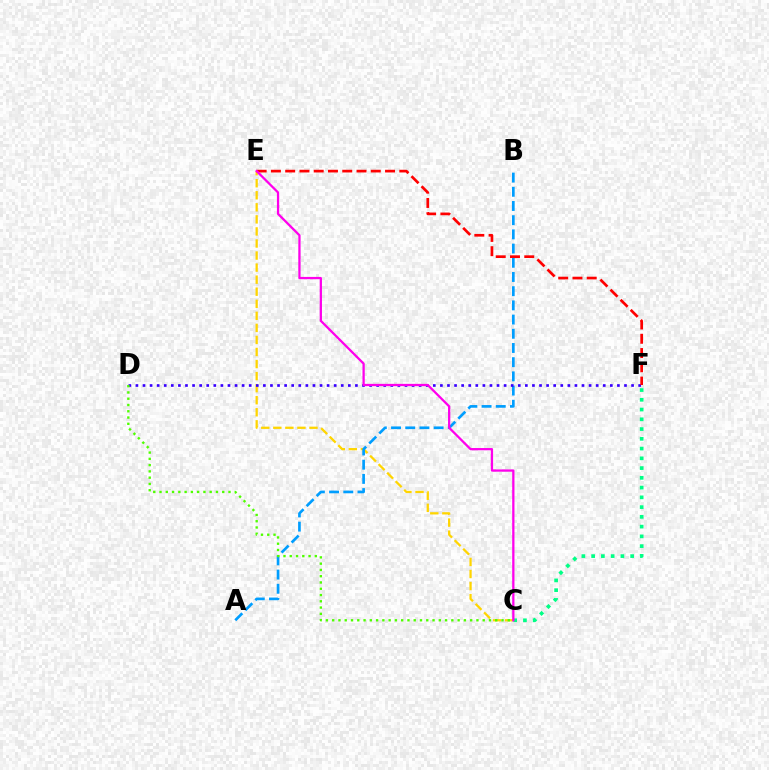{('C', 'E'): [{'color': '#ffd500', 'line_style': 'dashed', 'thickness': 1.64}, {'color': '#ff00ed', 'line_style': 'solid', 'thickness': 1.64}], ('C', 'F'): [{'color': '#00ff86', 'line_style': 'dotted', 'thickness': 2.65}], ('A', 'B'): [{'color': '#009eff', 'line_style': 'dashed', 'thickness': 1.93}], ('D', 'F'): [{'color': '#3700ff', 'line_style': 'dotted', 'thickness': 1.92}], ('C', 'D'): [{'color': '#4fff00', 'line_style': 'dotted', 'thickness': 1.7}], ('E', 'F'): [{'color': '#ff0000', 'line_style': 'dashed', 'thickness': 1.94}]}